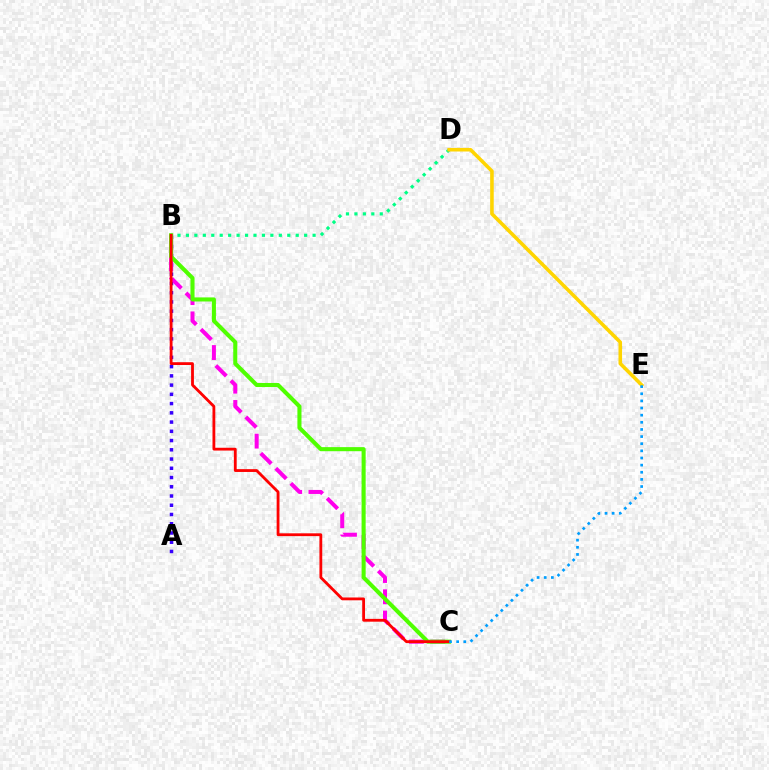{('A', 'B'): [{'color': '#3700ff', 'line_style': 'dotted', 'thickness': 2.51}], ('B', 'D'): [{'color': '#00ff86', 'line_style': 'dotted', 'thickness': 2.29}], ('B', 'C'): [{'color': '#ff00ed', 'line_style': 'dashed', 'thickness': 2.89}, {'color': '#4fff00', 'line_style': 'solid', 'thickness': 2.93}, {'color': '#ff0000', 'line_style': 'solid', 'thickness': 2.02}], ('D', 'E'): [{'color': '#ffd500', 'line_style': 'solid', 'thickness': 2.57}], ('C', 'E'): [{'color': '#009eff', 'line_style': 'dotted', 'thickness': 1.94}]}